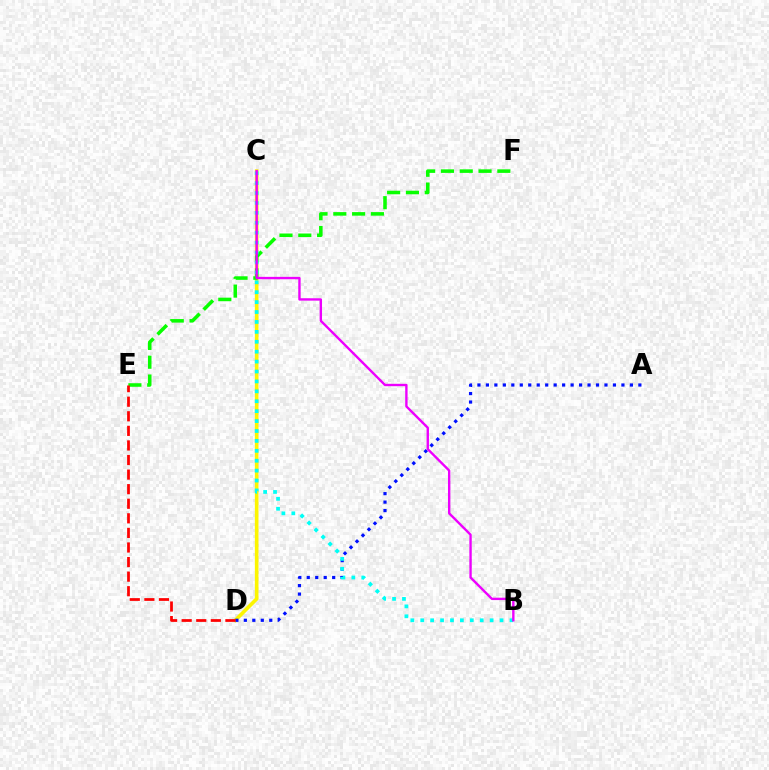{('C', 'D'): [{'color': '#fcf500', 'line_style': 'solid', 'thickness': 2.61}], ('A', 'D'): [{'color': '#0010ff', 'line_style': 'dotted', 'thickness': 2.3}], ('E', 'F'): [{'color': '#08ff00', 'line_style': 'dashed', 'thickness': 2.55}], ('B', 'C'): [{'color': '#00fff6', 'line_style': 'dotted', 'thickness': 2.69}, {'color': '#ee00ff', 'line_style': 'solid', 'thickness': 1.71}], ('D', 'E'): [{'color': '#ff0000', 'line_style': 'dashed', 'thickness': 1.98}]}